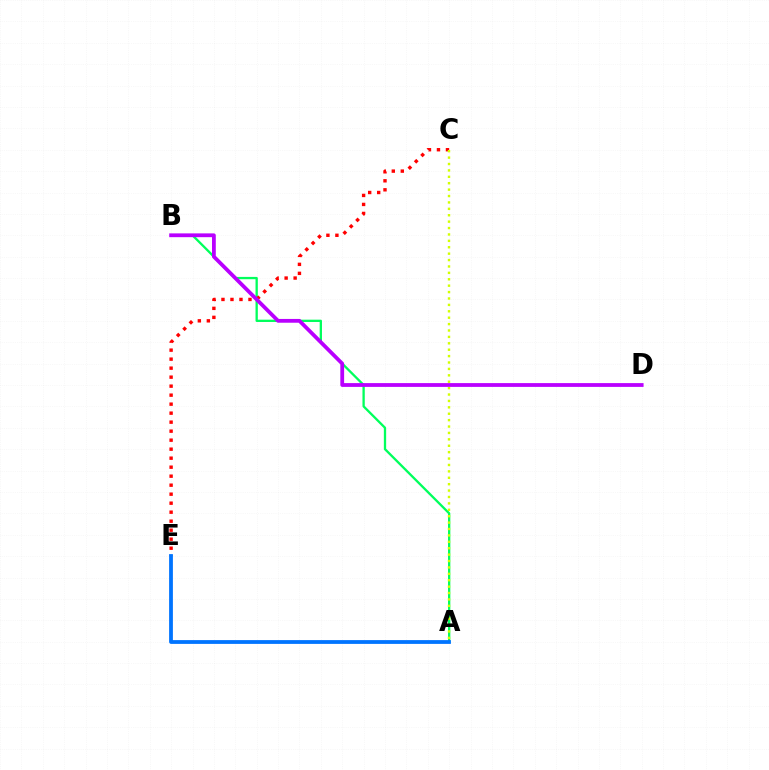{('A', 'B'): [{'color': '#00ff5c', 'line_style': 'solid', 'thickness': 1.66}], ('C', 'E'): [{'color': '#ff0000', 'line_style': 'dotted', 'thickness': 2.45}], ('A', 'C'): [{'color': '#d1ff00', 'line_style': 'dotted', 'thickness': 1.74}], ('A', 'E'): [{'color': '#0074ff', 'line_style': 'solid', 'thickness': 2.73}], ('B', 'D'): [{'color': '#b900ff', 'line_style': 'solid', 'thickness': 2.73}]}